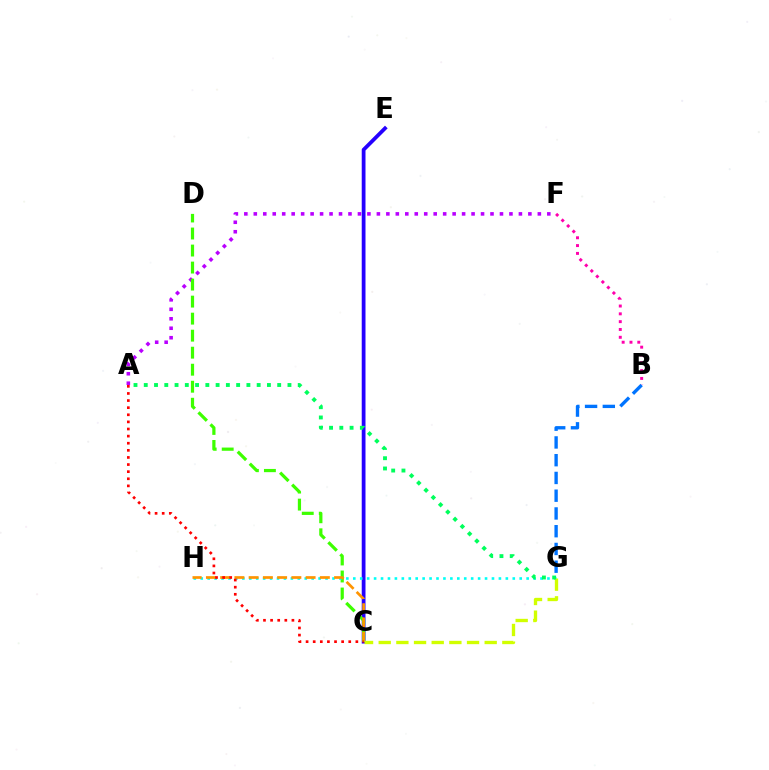{('B', 'F'): [{'color': '#ff00ac', 'line_style': 'dotted', 'thickness': 2.12}], ('A', 'F'): [{'color': '#b900ff', 'line_style': 'dotted', 'thickness': 2.57}], ('C', 'E'): [{'color': '#2500ff', 'line_style': 'solid', 'thickness': 2.71}], ('C', 'D'): [{'color': '#3dff00', 'line_style': 'dashed', 'thickness': 2.31}], ('G', 'H'): [{'color': '#00fff6', 'line_style': 'dotted', 'thickness': 1.88}], ('C', 'H'): [{'color': '#ff9400', 'line_style': 'dashed', 'thickness': 1.93}], ('C', 'G'): [{'color': '#d1ff00', 'line_style': 'dashed', 'thickness': 2.4}], ('A', 'G'): [{'color': '#00ff5c', 'line_style': 'dotted', 'thickness': 2.79}], ('B', 'G'): [{'color': '#0074ff', 'line_style': 'dashed', 'thickness': 2.41}], ('A', 'C'): [{'color': '#ff0000', 'line_style': 'dotted', 'thickness': 1.93}]}